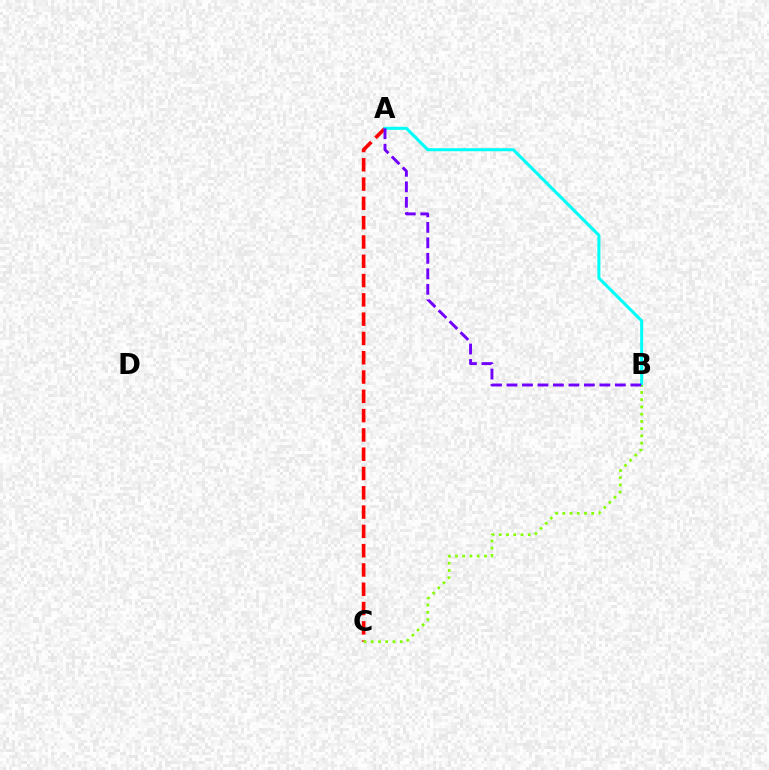{('A', 'C'): [{'color': '#ff0000', 'line_style': 'dashed', 'thickness': 2.62}], ('A', 'B'): [{'color': '#00fff6', 'line_style': 'solid', 'thickness': 2.19}, {'color': '#7200ff', 'line_style': 'dashed', 'thickness': 2.1}], ('B', 'C'): [{'color': '#84ff00', 'line_style': 'dotted', 'thickness': 1.97}]}